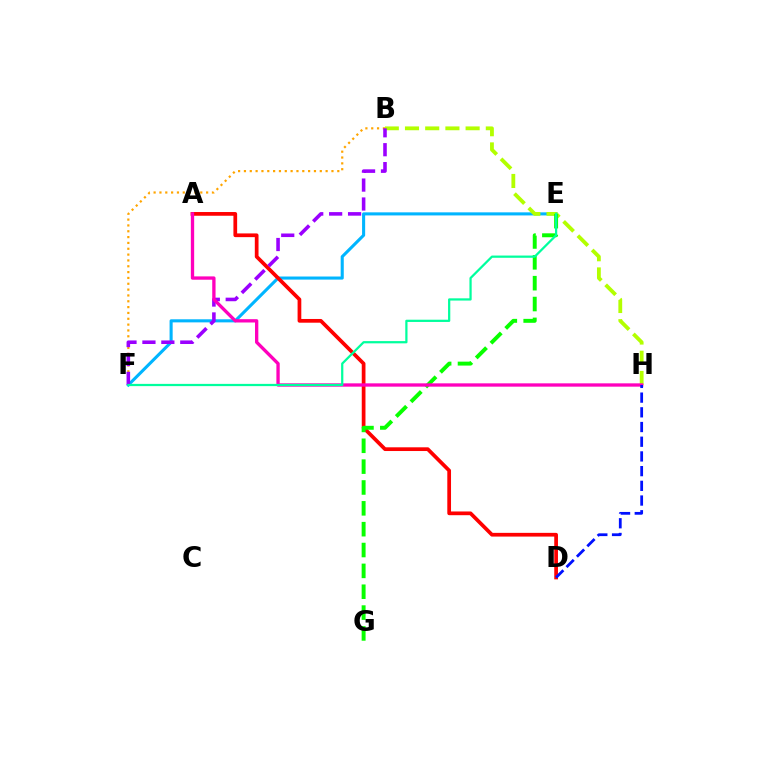{('B', 'F'): [{'color': '#ffa500', 'line_style': 'dotted', 'thickness': 1.59}, {'color': '#9b00ff', 'line_style': 'dashed', 'thickness': 2.57}], ('E', 'F'): [{'color': '#00b5ff', 'line_style': 'solid', 'thickness': 2.22}, {'color': '#00ff9d', 'line_style': 'solid', 'thickness': 1.61}], ('B', 'H'): [{'color': '#b3ff00', 'line_style': 'dashed', 'thickness': 2.74}], ('A', 'D'): [{'color': '#ff0000', 'line_style': 'solid', 'thickness': 2.68}], ('E', 'G'): [{'color': '#08ff00', 'line_style': 'dashed', 'thickness': 2.83}], ('A', 'H'): [{'color': '#ff00bd', 'line_style': 'solid', 'thickness': 2.39}], ('D', 'H'): [{'color': '#0010ff', 'line_style': 'dashed', 'thickness': 2.0}]}